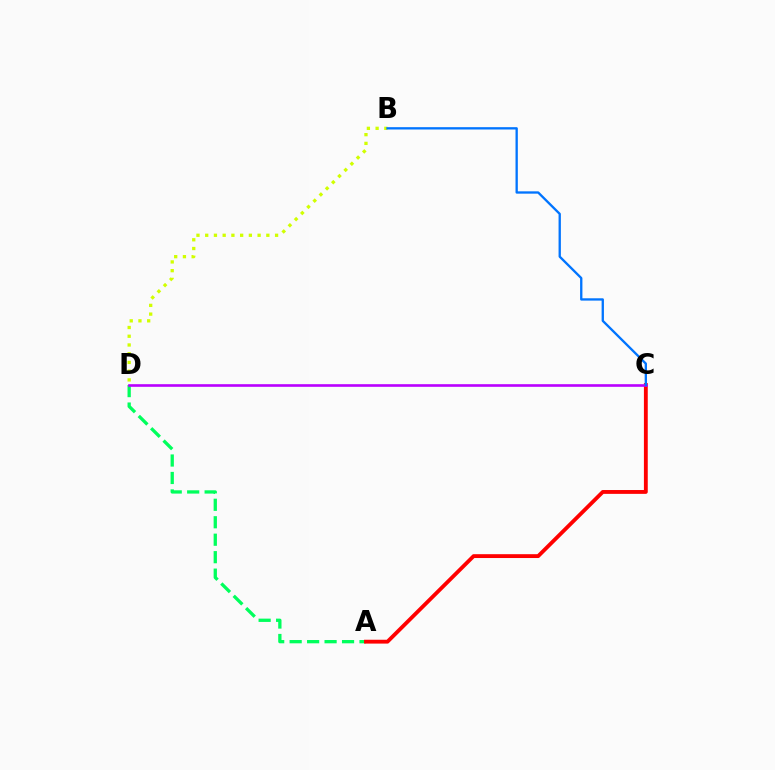{('A', 'D'): [{'color': '#00ff5c', 'line_style': 'dashed', 'thickness': 2.37}], ('A', 'C'): [{'color': '#ff0000', 'line_style': 'solid', 'thickness': 2.77}], ('C', 'D'): [{'color': '#b900ff', 'line_style': 'solid', 'thickness': 1.9}], ('B', 'D'): [{'color': '#d1ff00', 'line_style': 'dotted', 'thickness': 2.37}], ('B', 'C'): [{'color': '#0074ff', 'line_style': 'solid', 'thickness': 1.67}]}